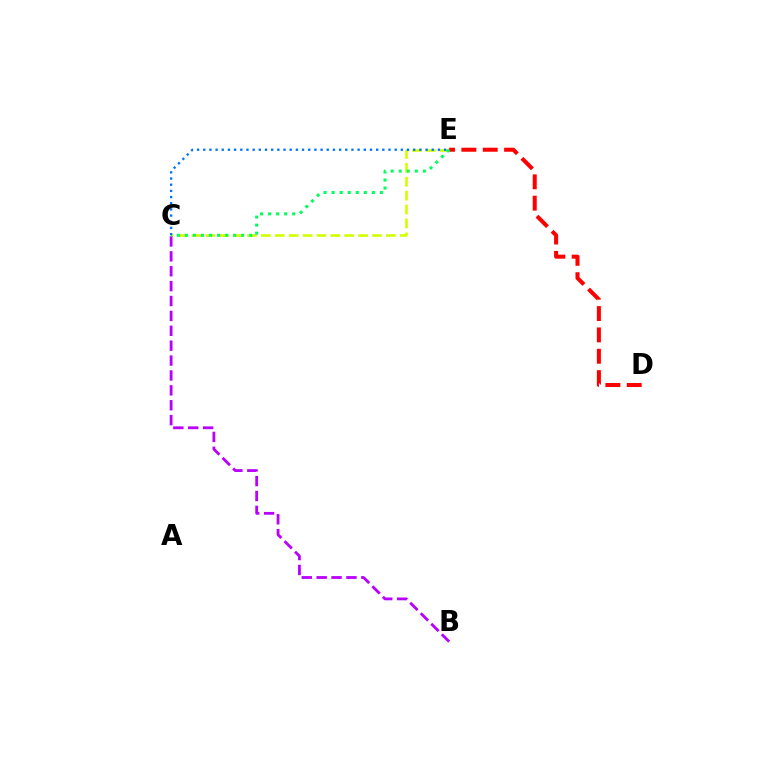{('C', 'E'): [{'color': '#d1ff00', 'line_style': 'dashed', 'thickness': 1.89}, {'color': '#00ff5c', 'line_style': 'dotted', 'thickness': 2.19}, {'color': '#0074ff', 'line_style': 'dotted', 'thickness': 1.68}], ('D', 'E'): [{'color': '#ff0000', 'line_style': 'dashed', 'thickness': 2.9}], ('B', 'C'): [{'color': '#b900ff', 'line_style': 'dashed', 'thickness': 2.02}]}